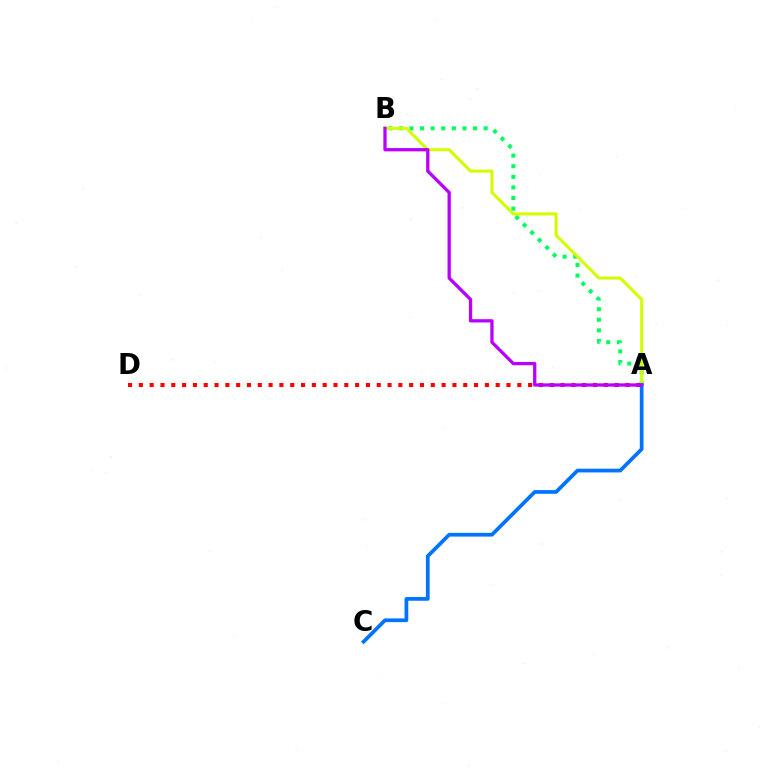{('A', 'B'): [{'color': '#00ff5c', 'line_style': 'dotted', 'thickness': 2.88}, {'color': '#d1ff00', 'line_style': 'solid', 'thickness': 2.21}, {'color': '#b900ff', 'line_style': 'solid', 'thickness': 2.36}], ('A', 'D'): [{'color': '#ff0000', 'line_style': 'dotted', 'thickness': 2.94}], ('A', 'C'): [{'color': '#0074ff', 'line_style': 'solid', 'thickness': 2.68}]}